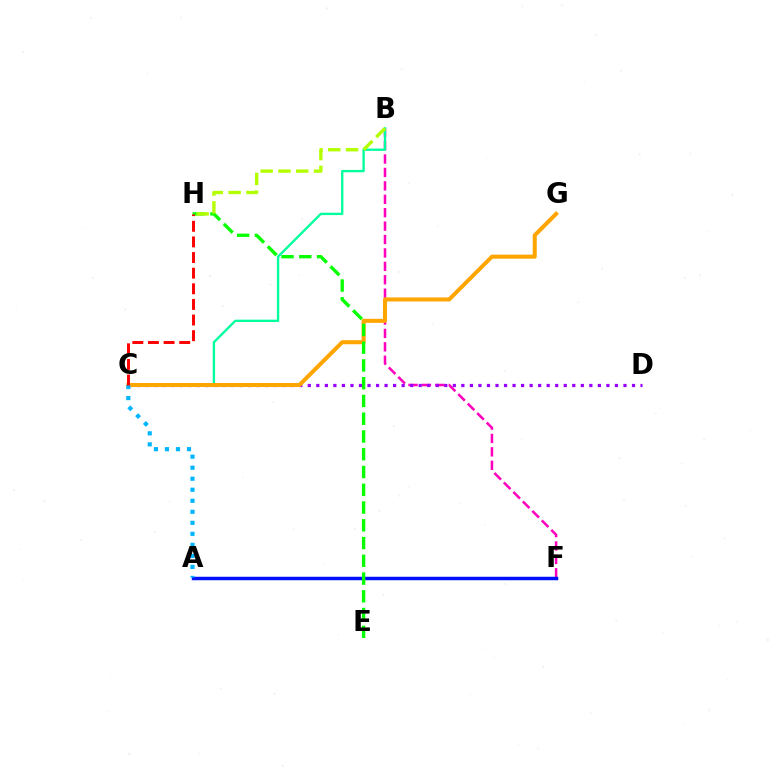{('B', 'F'): [{'color': '#ff00bd', 'line_style': 'dashed', 'thickness': 1.82}], ('A', 'F'): [{'color': '#0010ff', 'line_style': 'solid', 'thickness': 2.49}], ('B', 'C'): [{'color': '#00ff9d', 'line_style': 'solid', 'thickness': 1.68}], ('C', 'D'): [{'color': '#9b00ff', 'line_style': 'dotted', 'thickness': 2.32}], ('C', 'G'): [{'color': '#ffa500', 'line_style': 'solid', 'thickness': 2.9}], ('E', 'H'): [{'color': '#08ff00', 'line_style': 'dashed', 'thickness': 2.41}], ('A', 'C'): [{'color': '#00b5ff', 'line_style': 'dotted', 'thickness': 2.99}], ('B', 'H'): [{'color': '#b3ff00', 'line_style': 'dashed', 'thickness': 2.42}], ('C', 'H'): [{'color': '#ff0000', 'line_style': 'dashed', 'thickness': 2.12}]}